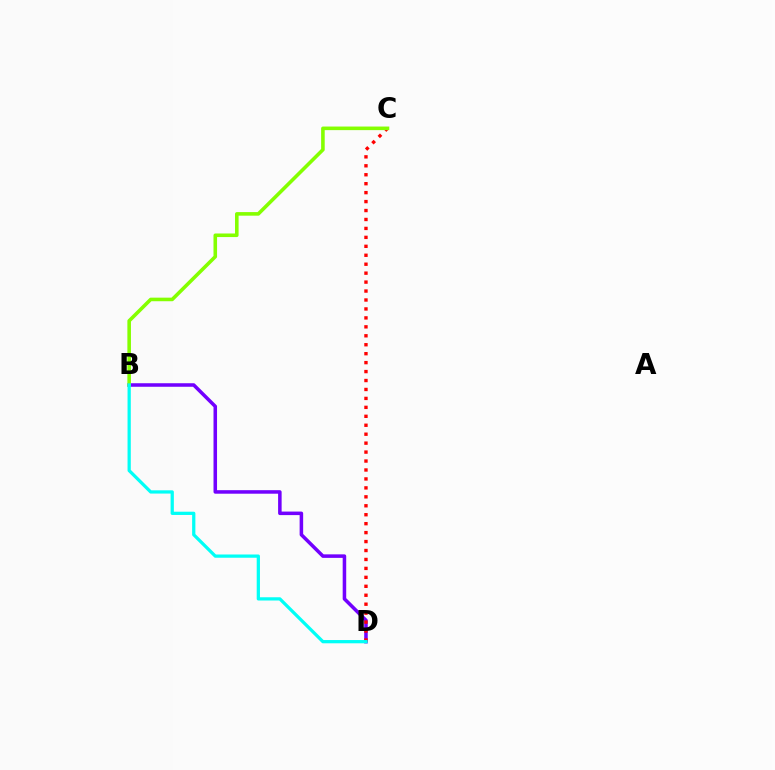{('B', 'D'): [{'color': '#7200ff', 'line_style': 'solid', 'thickness': 2.54}, {'color': '#00fff6', 'line_style': 'solid', 'thickness': 2.34}], ('C', 'D'): [{'color': '#ff0000', 'line_style': 'dotted', 'thickness': 2.43}], ('B', 'C'): [{'color': '#84ff00', 'line_style': 'solid', 'thickness': 2.58}]}